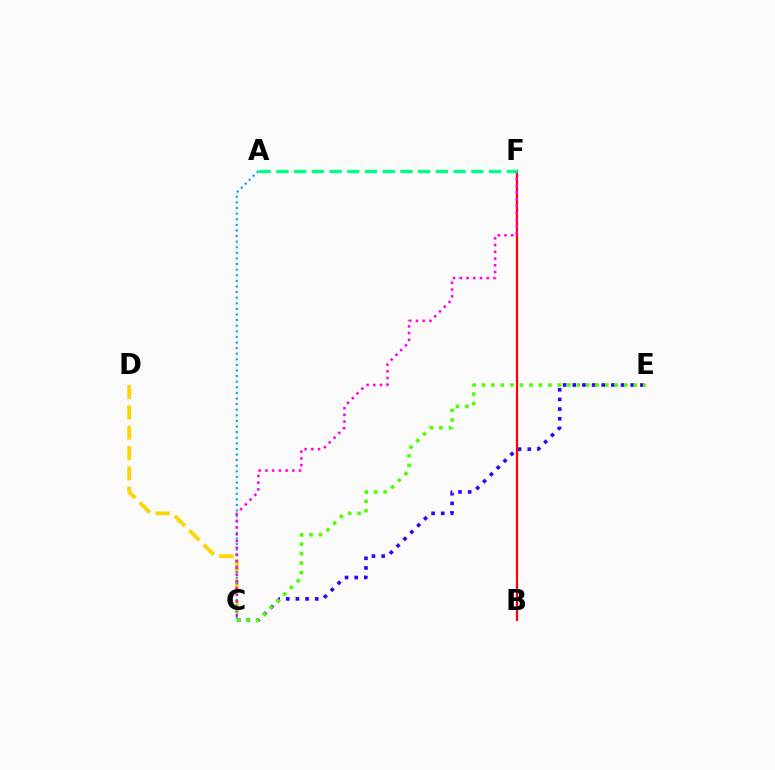{('C', 'D'): [{'color': '#ffd500', 'line_style': 'dashed', 'thickness': 2.76}], ('C', 'E'): [{'color': '#3700ff', 'line_style': 'dotted', 'thickness': 2.62}, {'color': '#4fff00', 'line_style': 'dotted', 'thickness': 2.58}], ('B', 'F'): [{'color': '#ff0000', 'line_style': 'solid', 'thickness': 1.58}], ('A', 'C'): [{'color': '#009eff', 'line_style': 'dotted', 'thickness': 1.52}], ('C', 'F'): [{'color': '#ff00ed', 'line_style': 'dotted', 'thickness': 1.83}], ('A', 'F'): [{'color': '#00ff86', 'line_style': 'dashed', 'thickness': 2.41}]}